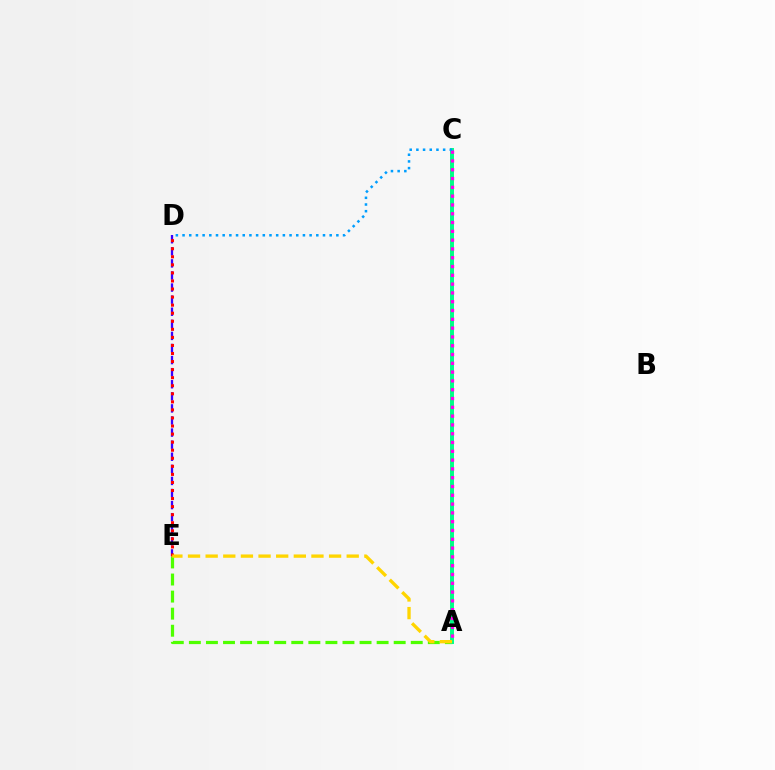{('A', 'E'): [{'color': '#4fff00', 'line_style': 'dashed', 'thickness': 2.32}, {'color': '#ffd500', 'line_style': 'dashed', 'thickness': 2.4}], ('D', 'E'): [{'color': '#3700ff', 'line_style': 'dashed', 'thickness': 1.64}, {'color': '#ff0000', 'line_style': 'dotted', 'thickness': 2.19}], ('A', 'C'): [{'color': '#00ff86', 'line_style': 'solid', 'thickness': 2.85}, {'color': '#ff00ed', 'line_style': 'dotted', 'thickness': 2.39}], ('C', 'D'): [{'color': '#009eff', 'line_style': 'dotted', 'thickness': 1.82}]}